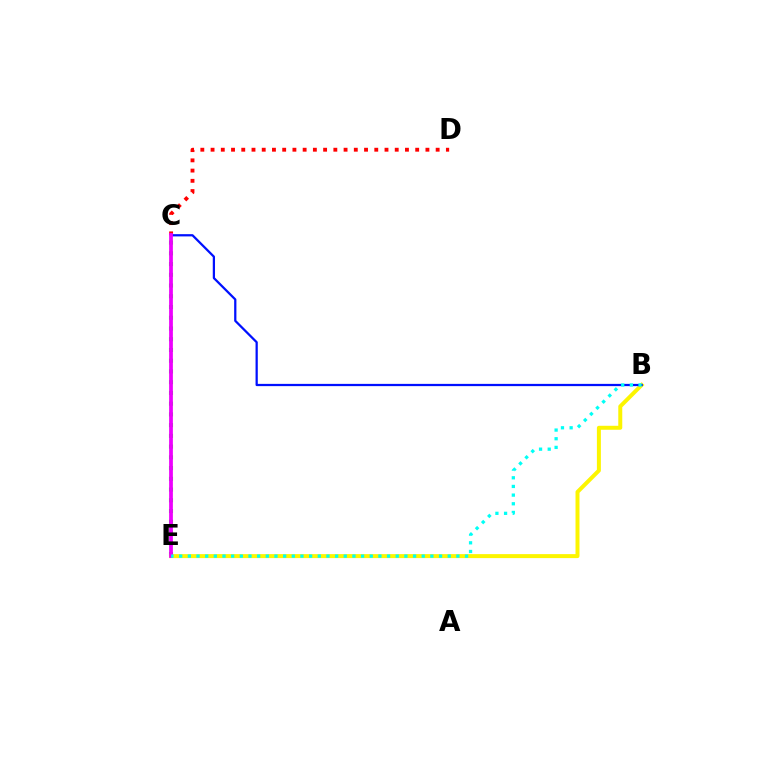{('C', 'D'): [{'color': '#ff0000', 'line_style': 'dotted', 'thickness': 2.78}], ('C', 'E'): [{'color': '#08ff00', 'line_style': 'dotted', 'thickness': 2.92}, {'color': '#ee00ff', 'line_style': 'solid', 'thickness': 2.71}], ('B', 'E'): [{'color': '#fcf500', 'line_style': 'solid', 'thickness': 2.86}, {'color': '#00fff6', 'line_style': 'dotted', 'thickness': 2.35}], ('B', 'C'): [{'color': '#0010ff', 'line_style': 'solid', 'thickness': 1.62}]}